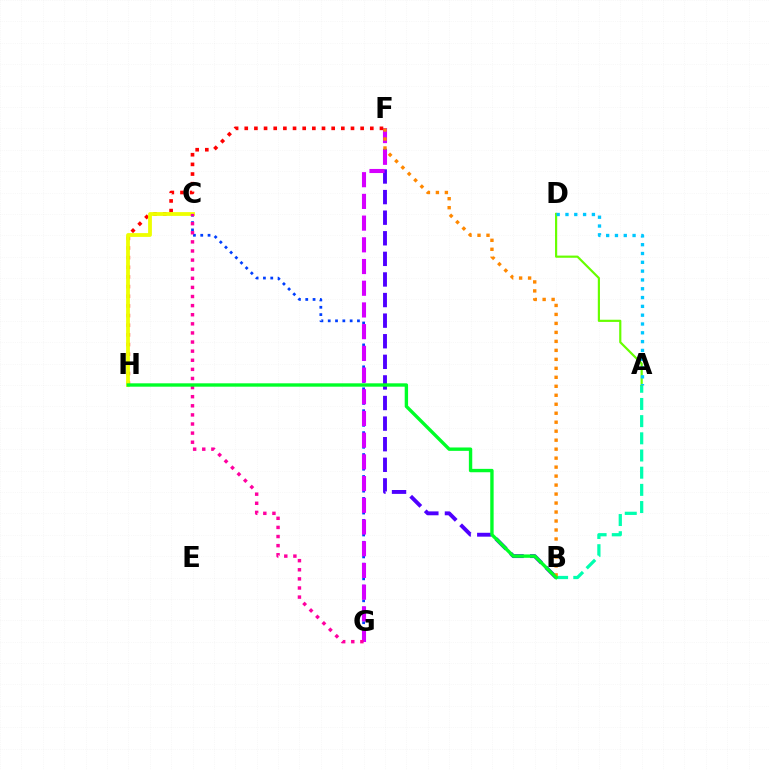{('C', 'G'): [{'color': '#003fff', 'line_style': 'dotted', 'thickness': 1.99}, {'color': '#ff00a0', 'line_style': 'dotted', 'thickness': 2.47}], ('A', 'B'): [{'color': '#00ffaf', 'line_style': 'dashed', 'thickness': 2.33}], ('B', 'F'): [{'color': '#4f00ff', 'line_style': 'dashed', 'thickness': 2.8}, {'color': '#ff8800', 'line_style': 'dotted', 'thickness': 2.44}], ('F', 'G'): [{'color': '#d600ff', 'line_style': 'dashed', 'thickness': 2.95}], ('F', 'H'): [{'color': '#ff0000', 'line_style': 'dotted', 'thickness': 2.62}], ('C', 'H'): [{'color': '#eeff00', 'line_style': 'solid', 'thickness': 2.73}], ('A', 'D'): [{'color': '#66ff00', 'line_style': 'solid', 'thickness': 1.57}, {'color': '#00c7ff', 'line_style': 'dotted', 'thickness': 2.39}], ('B', 'H'): [{'color': '#00ff27', 'line_style': 'solid', 'thickness': 2.43}]}